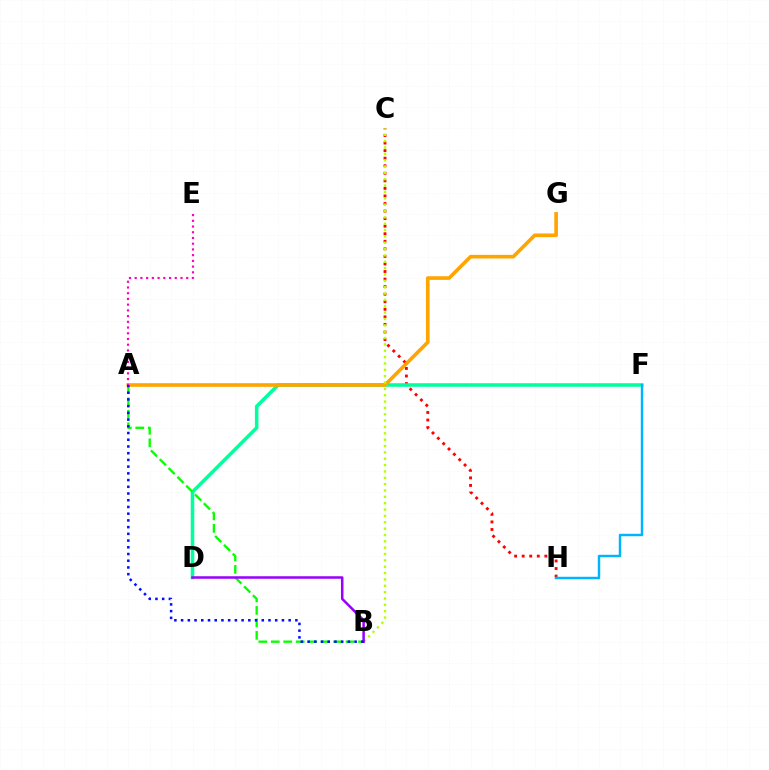{('C', 'H'): [{'color': '#ff0000', 'line_style': 'dotted', 'thickness': 2.05}], ('D', 'F'): [{'color': '#00ff9d', 'line_style': 'solid', 'thickness': 2.55}], ('A', 'G'): [{'color': '#ffa500', 'line_style': 'solid', 'thickness': 2.62}], ('B', 'C'): [{'color': '#b3ff00', 'line_style': 'dotted', 'thickness': 1.73}], ('A', 'B'): [{'color': '#08ff00', 'line_style': 'dashed', 'thickness': 1.69}, {'color': '#0010ff', 'line_style': 'dotted', 'thickness': 1.83}], ('A', 'E'): [{'color': '#ff00bd', 'line_style': 'dotted', 'thickness': 1.56}], ('F', 'H'): [{'color': '#00b5ff', 'line_style': 'solid', 'thickness': 1.77}], ('B', 'D'): [{'color': '#9b00ff', 'line_style': 'solid', 'thickness': 1.81}]}